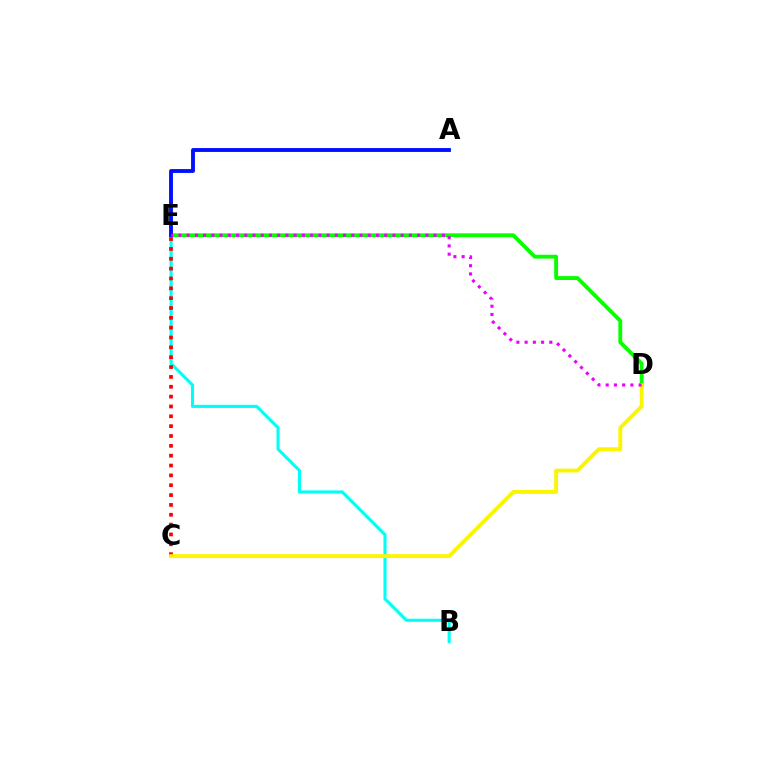{('B', 'E'): [{'color': '#00fff6', 'line_style': 'solid', 'thickness': 2.24}], ('D', 'E'): [{'color': '#08ff00', 'line_style': 'solid', 'thickness': 2.79}, {'color': '#ee00ff', 'line_style': 'dotted', 'thickness': 2.24}], ('C', 'E'): [{'color': '#ff0000', 'line_style': 'dotted', 'thickness': 2.68}], ('A', 'E'): [{'color': '#0010ff', 'line_style': 'solid', 'thickness': 2.78}], ('C', 'D'): [{'color': '#fcf500', 'line_style': 'solid', 'thickness': 2.8}]}